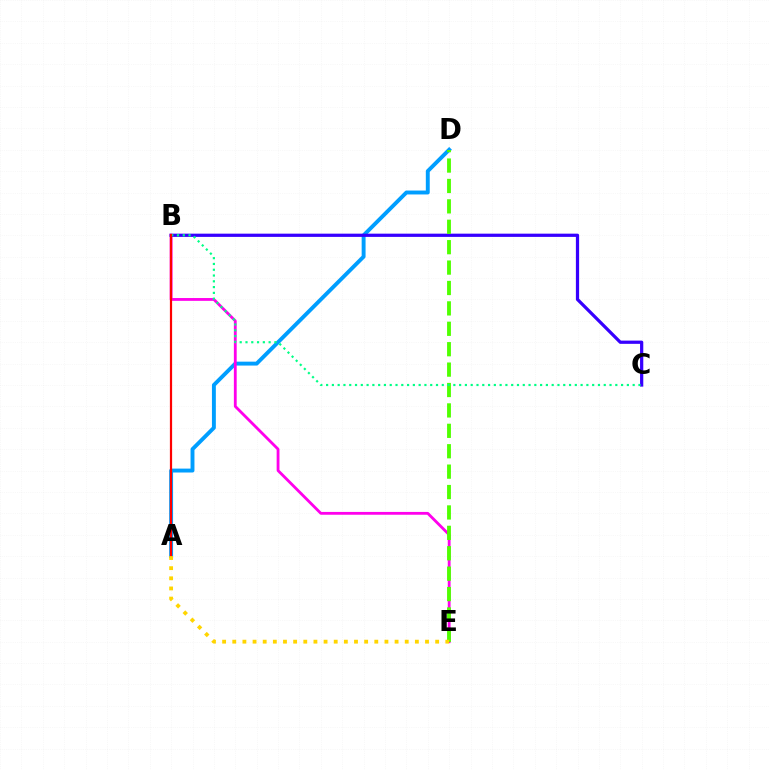{('A', 'D'): [{'color': '#009eff', 'line_style': 'solid', 'thickness': 2.81}], ('B', 'E'): [{'color': '#ff00ed', 'line_style': 'solid', 'thickness': 2.03}], ('B', 'C'): [{'color': '#3700ff', 'line_style': 'solid', 'thickness': 2.33}, {'color': '#00ff86', 'line_style': 'dotted', 'thickness': 1.57}], ('D', 'E'): [{'color': '#4fff00', 'line_style': 'dashed', 'thickness': 2.77}], ('A', 'B'): [{'color': '#ff0000', 'line_style': 'solid', 'thickness': 1.6}], ('A', 'E'): [{'color': '#ffd500', 'line_style': 'dotted', 'thickness': 2.76}]}